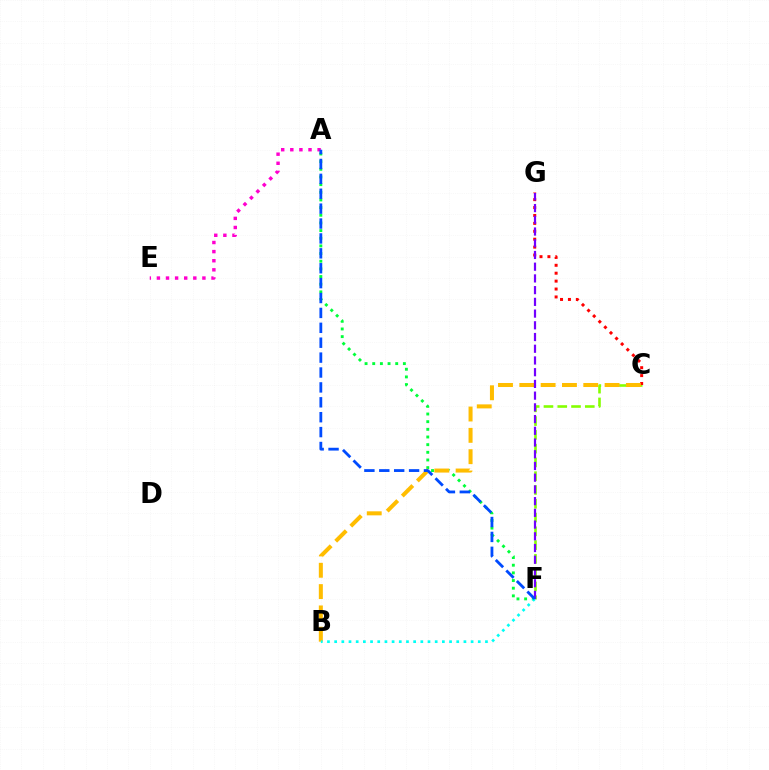{('C', 'F'): [{'color': '#84ff00', 'line_style': 'dashed', 'thickness': 1.87}], ('A', 'E'): [{'color': '#ff00cf', 'line_style': 'dotted', 'thickness': 2.47}], ('A', 'F'): [{'color': '#00ff39', 'line_style': 'dotted', 'thickness': 2.08}, {'color': '#004bff', 'line_style': 'dashed', 'thickness': 2.02}], ('C', 'G'): [{'color': '#ff0000', 'line_style': 'dotted', 'thickness': 2.15}], ('B', 'C'): [{'color': '#ffbd00', 'line_style': 'dashed', 'thickness': 2.9}], ('F', 'G'): [{'color': '#7200ff', 'line_style': 'dashed', 'thickness': 1.59}], ('B', 'F'): [{'color': '#00fff6', 'line_style': 'dotted', 'thickness': 1.95}]}